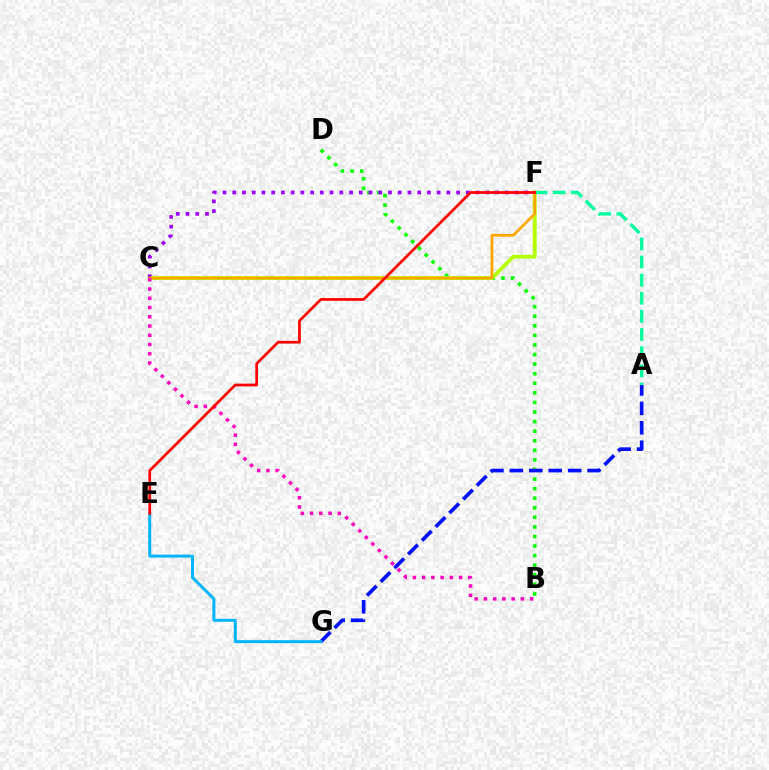{('B', 'D'): [{'color': '#08ff00', 'line_style': 'dotted', 'thickness': 2.6}], ('C', 'F'): [{'color': '#b3ff00', 'line_style': 'solid', 'thickness': 2.79}, {'color': '#9b00ff', 'line_style': 'dotted', 'thickness': 2.64}, {'color': '#ffa500', 'line_style': 'solid', 'thickness': 1.95}], ('A', 'G'): [{'color': '#0010ff', 'line_style': 'dashed', 'thickness': 2.64}], ('E', 'G'): [{'color': '#00b5ff', 'line_style': 'solid', 'thickness': 2.14}], ('A', 'F'): [{'color': '#00ff9d', 'line_style': 'dashed', 'thickness': 2.46}], ('B', 'C'): [{'color': '#ff00bd', 'line_style': 'dotted', 'thickness': 2.51}], ('E', 'F'): [{'color': '#ff0000', 'line_style': 'solid', 'thickness': 1.97}]}